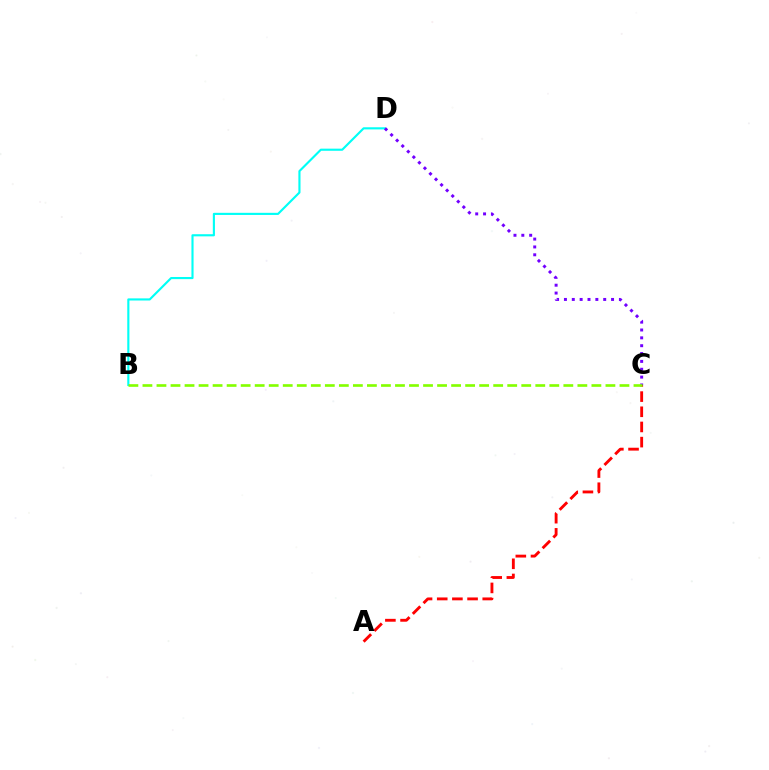{('B', 'D'): [{'color': '#00fff6', 'line_style': 'solid', 'thickness': 1.54}], ('C', 'D'): [{'color': '#7200ff', 'line_style': 'dotted', 'thickness': 2.13}], ('A', 'C'): [{'color': '#ff0000', 'line_style': 'dashed', 'thickness': 2.06}], ('B', 'C'): [{'color': '#84ff00', 'line_style': 'dashed', 'thickness': 1.91}]}